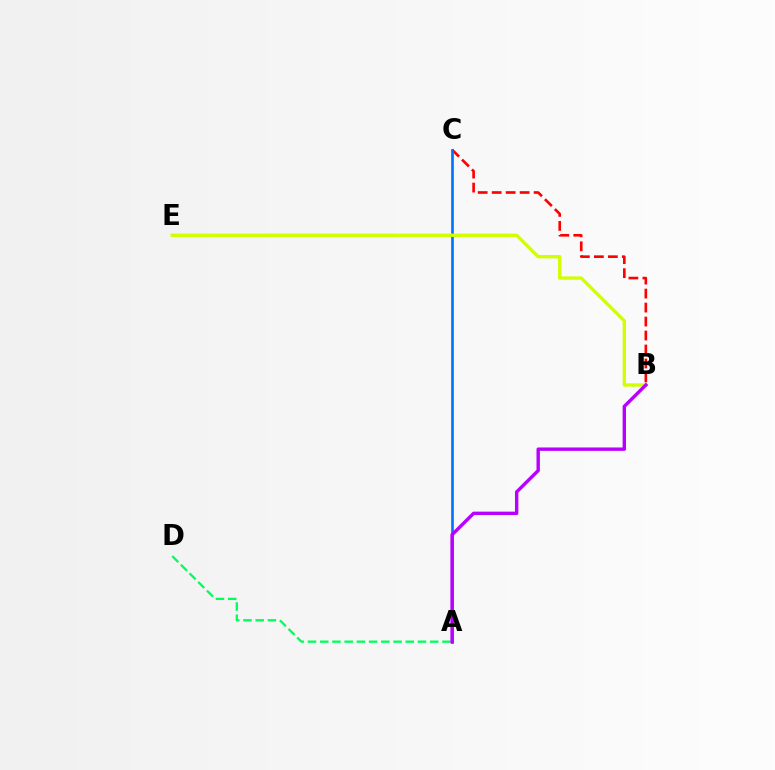{('A', 'D'): [{'color': '#00ff5c', 'line_style': 'dashed', 'thickness': 1.66}], ('B', 'C'): [{'color': '#ff0000', 'line_style': 'dashed', 'thickness': 1.9}], ('A', 'C'): [{'color': '#0074ff', 'line_style': 'solid', 'thickness': 1.92}], ('B', 'E'): [{'color': '#d1ff00', 'line_style': 'solid', 'thickness': 2.41}], ('A', 'B'): [{'color': '#b900ff', 'line_style': 'solid', 'thickness': 2.44}]}